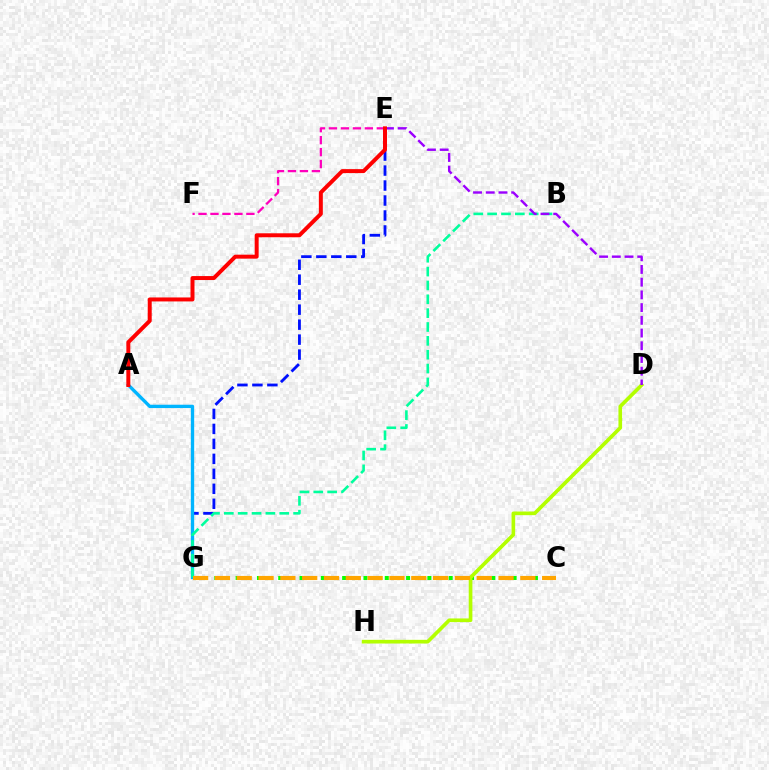{('C', 'G'): [{'color': '#08ff00', 'line_style': 'dotted', 'thickness': 2.89}, {'color': '#ffa500', 'line_style': 'dashed', 'thickness': 2.96}], ('E', 'G'): [{'color': '#0010ff', 'line_style': 'dashed', 'thickness': 2.03}], ('D', 'H'): [{'color': '#b3ff00', 'line_style': 'solid', 'thickness': 2.64}], ('A', 'G'): [{'color': '#00b5ff', 'line_style': 'solid', 'thickness': 2.41}], ('B', 'G'): [{'color': '#00ff9d', 'line_style': 'dashed', 'thickness': 1.88}], ('D', 'E'): [{'color': '#9b00ff', 'line_style': 'dashed', 'thickness': 1.73}], ('E', 'F'): [{'color': '#ff00bd', 'line_style': 'dashed', 'thickness': 1.63}], ('A', 'E'): [{'color': '#ff0000', 'line_style': 'solid', 'thickness': 2.86}]}